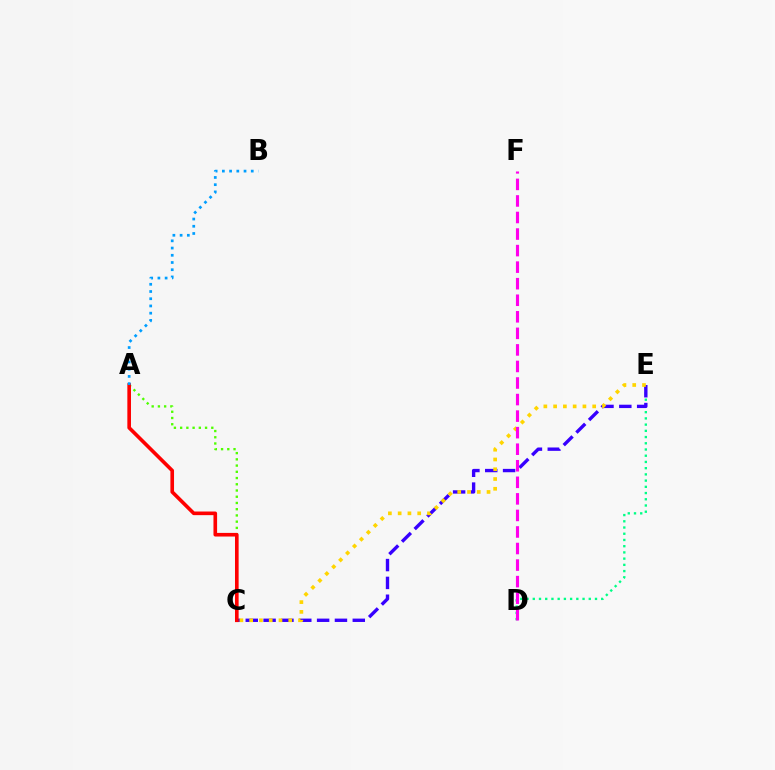{('D', 'E'): [{'color': '#00ff86', 'line_style': 'dotted', 'thickness': 1.69}], ('C', 'E'): [{'color': '#3700ff', 'line_style': 'dashed', 'thickness': 2.42}, {'color': '#ffd500', 'line_style': 'dotted', 'thickness': 2.65}], ('A', 'C'): [{'color': '#4fff00', 'line_style': 'dotted', 'thickness': 1.69}, {'color': '#ff0000', 'line_style': 'solid', 'thickness': 2.61}], ('D', 'F'): [{'color': '#ff00ed', 'line_style': 'dashed', 'thickness': 2.25}], ('A', 'B'): [{'color': '#009eff', 'line_style': 'dotted', 'thickness': 1.96}]}